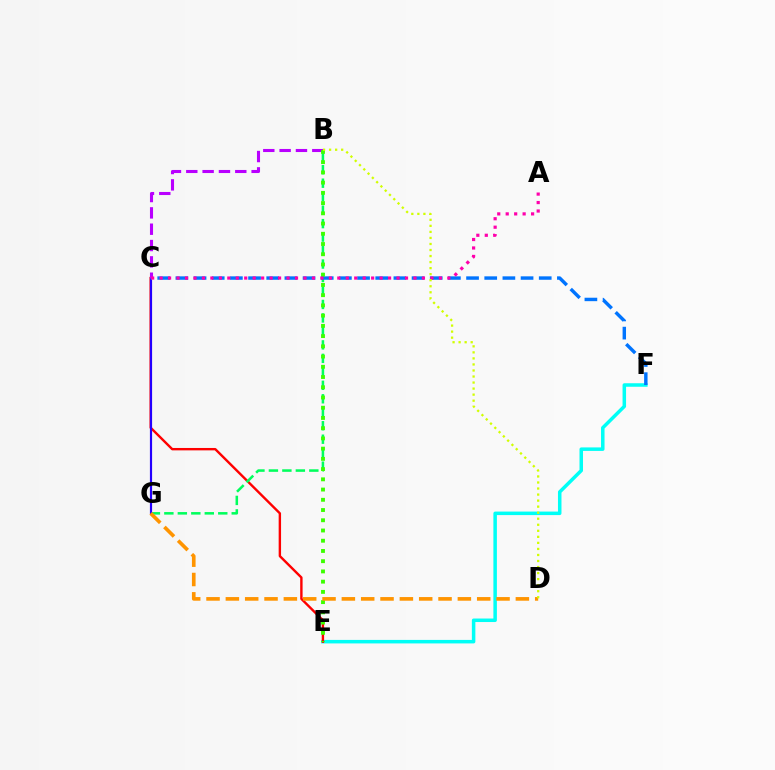{('E', 'F'): [{'color': '#00fff6', 'line_style': 'solid', 'thickness': 2.52}], ('C', 'E'): [{'color': '#ff0000', 'line_style': 'solid', 'thickness': 1.72}], ('B', 'G'): [{'color': '#00ff5c', 'line_style': 'dashed', 'thickness': 1.83}], ('C', 'G'): [{'color': '#2500ff', 'line_style': 'solid', 'thickness': 1.56}], ('C', 'F'): [{'color': '#0074ff', 'line_style': 'dashed', 'thickness': 2.47}], ('B', 'C'): [{'color': '#b900ff', 'line_style': 'dashed', 'thickness': 2.22}], ('B', 'E'): [{'color': '#3dff00', 'line_style': 'dotted', 'thickness': 2.78}], ('A', 'C'): [{'color': '#ff00ac', 'line_style': 'dotted', 'thickness': 2.3}], ('D', 'G'): [{'color': '#ff9400', 'line_style': 'dashed', 'thickness': 2.63}], ('B', 'D'): [{'color': '#d1ff00', 'line_style': 'dotted', 'thickness': 1.64}]}